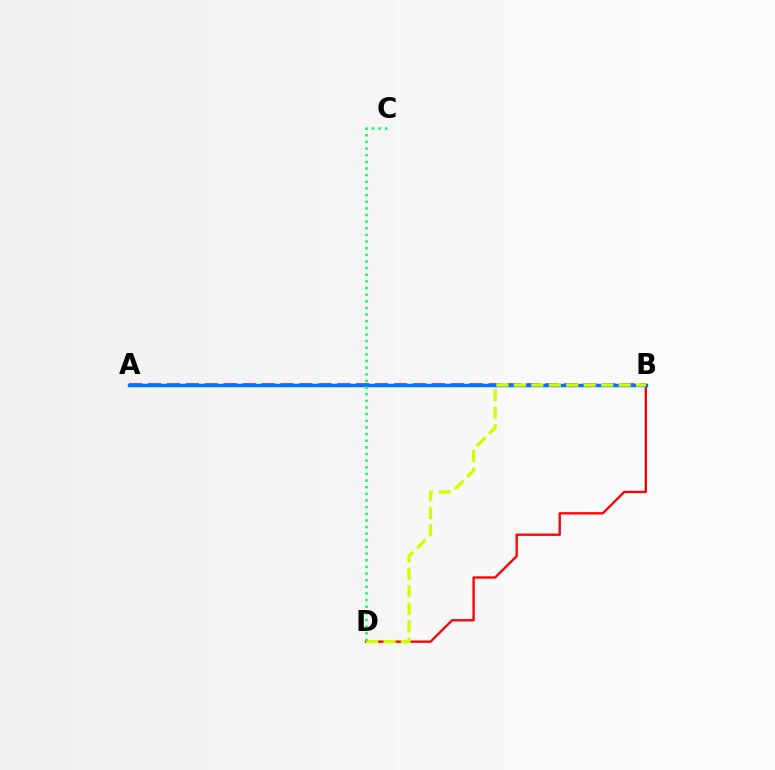{('A', 'B'): [{'color': '#b900ff', 'line_style': 'dashed', 'thickness': 2.57}, {'color': '#0074ff', 'line_style': 'solid', 'thickness': 2.49}], ('B', 'D'): [{'color': '#ff0000', 'line_style': 'solid', 'thickness': 1.67}, {'color': '#d1ff00', 'line_style': 'dashed', 'thickness': 2.37}], ('C', 'D'): [{'color': '#00ff5c', 'line_style': 'dotted', 'thickness': 1.8}]}